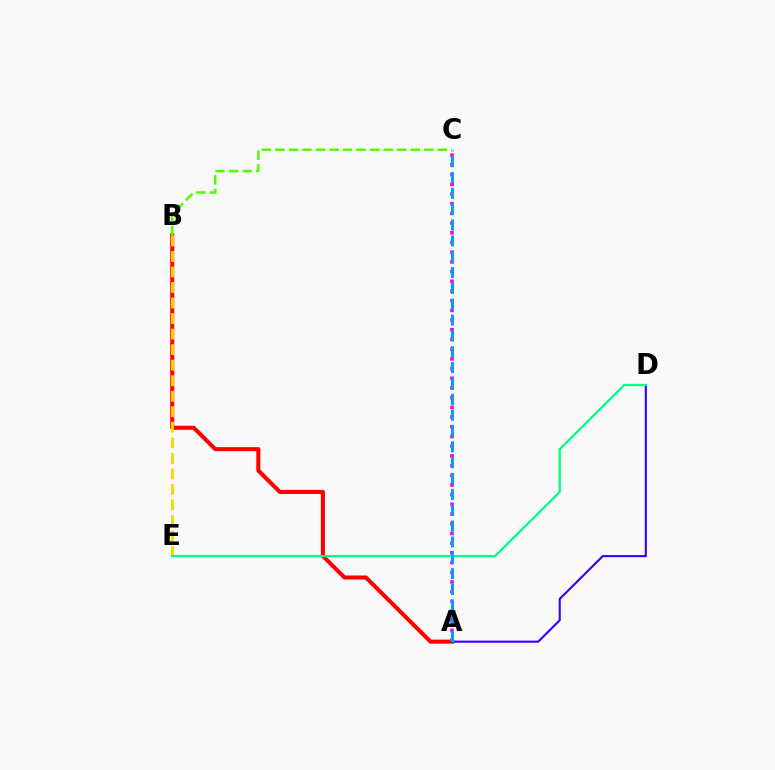{('A', 'B'): [{'color': '#ff0000', 'line_style': 'solid', 'thickness': 2.92}], ('A', 'D'): [{'color': '#3700ff', 'line_style': 'solid', 'thickness': 1.53}], ('A', 'C'): [{'color': '#ff00ed', 'line_style': 'dotted', 'thickness': 2.64}, {'color': '#009eff', 'line_style': 'dashed', 'thickness': 2.15}], ('B', 'E'): [{'color': '#ffd500', 'line_style': 'dashed', 'thickness': 2.11}], ('D', 'E'): [{'color': '#00ff86', 'line_style': 'solid', 'thickness': 1.66}], ('B', 'C'): [{'color': '#4fff00', 'line_style': 'dashed', 'thickness': 1.84}]}